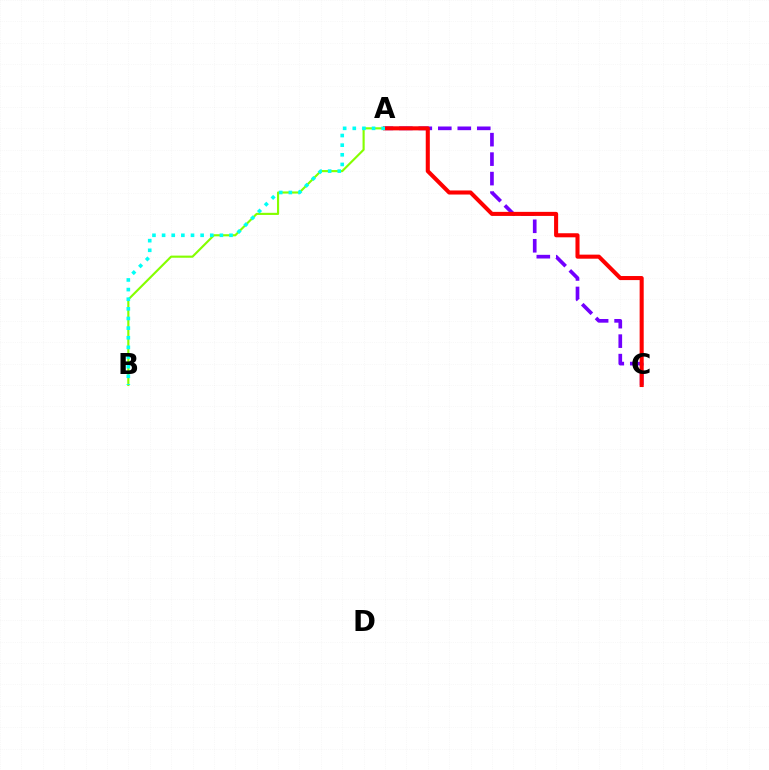{('A', 'C'): [{'color': '#7200ff', 'line_style': 'dashed', 'thickness': 2.65}, {'color': '#ff0000', 'line_style': 'solid', 'thickness': 2.92}], ('A', 'B'): [{'color': '#84ff00', 'line_style': 'solid', 'thickness': 1.54}, {'color': '#00fff6', 'line_style': 'dotted', 'thickness': 2.62}]}